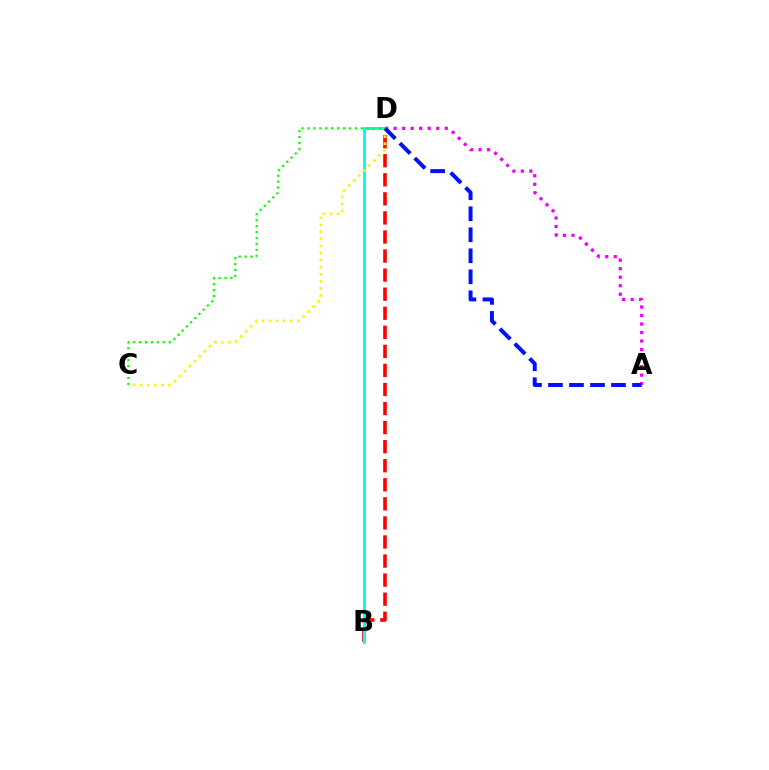{('A', 'D'): [{'color': '#ee00ff', 'line_style': 'dotted', 'thickness': 2.32}, {'color': '#0010ff', 'line_style': 'dashed', 'thickness': 2.85}], ('B', 'D'): [{'color': '#ff0000', 'line_style': 'dashed', 'thickness': 2.59}, {'color': '#00fff6', 'line_style': 'solid', 'thickness': 2.15}], ('C', 'D'): [{'color': '#fcf500', 'line_style': 'dotted', 'thickness': 1.92}, {'color': '#08ff00', 'line_style': 'dotted', 'thickness': 1.61}]}